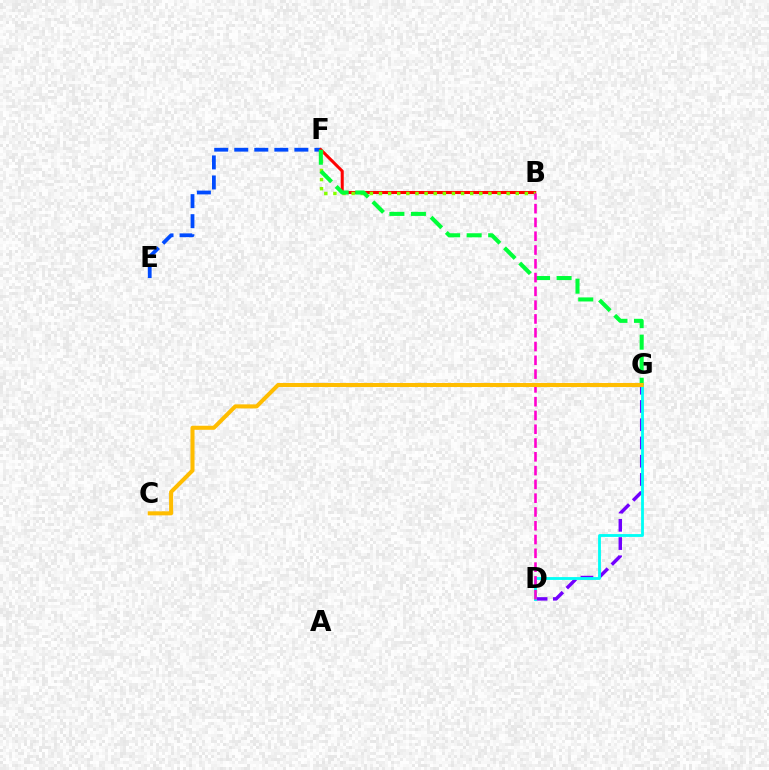{('E', 'F'): [{'color': '#004bff', 'line_style': 'dashed', 'thickness': 2.72}], ('B', 'F'): [{'color': '#ff0000', 'line_style': 'solid', 'thickness': 2.19}, {'color': '#84ff00', 'line_style': 'dotted', 'thickness': 2.48}], ('D', 'G'): [{'color': '#7200ff', 'line_style': 'dashed', 'thickness': 2.48}, {'color': '#00fff6', 'line_style': 'solid', 'thickness': 2.04}], ('F', 'G'): [{'color': '#00ff39', 'line_style': 'dashed', 'thickness': 2.92}], ('B', 'D'): [{'color': '#ff00cf', 'line_style': 'dashed', 'thickness': 1.87}], ('C', 'G'): [{'color': '#ffbd00', 'line_style': 'solid', 'thickness': 2.91}]}